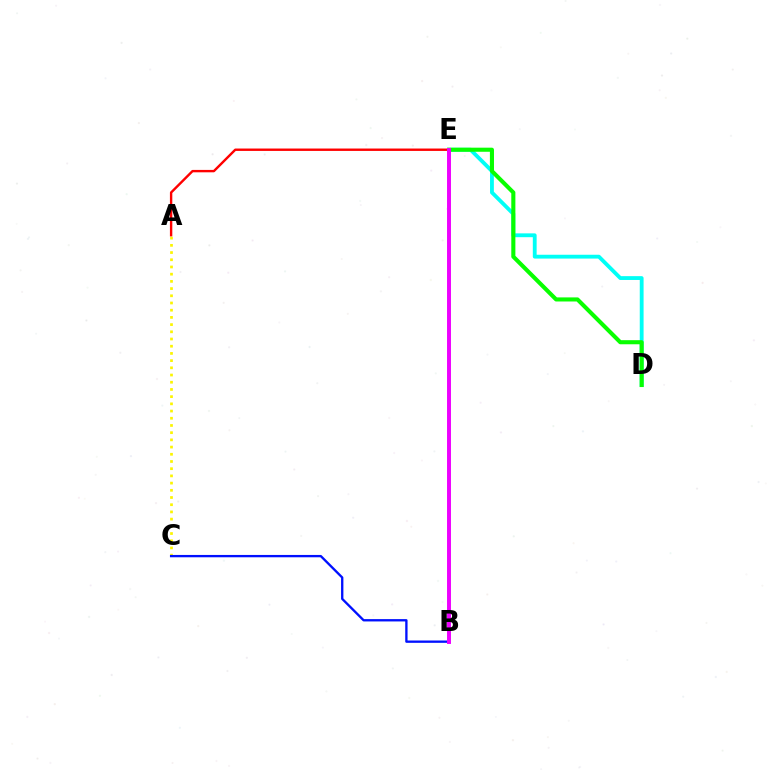{('D', 'E'): [{'color': '#00fff6', 'line_style': 'solid', 'thickness': 2.76}, {'color': '#08ff00', 'line_style': 'solid', 'thickness': 2.95}], ('A', 'E'): [{'color': '#ff0000', 'line_style': 'solid', 'thickness': 1.73}], ('A', 'C'): [{'color': '#fcf500', 'line_style': 'dotted', 'thickness': 1.96}], ('B', 'C'): [{'color': '#0010ff', 'line_style': 'solid', 'thickness': 1.68}], ('B', 'E'): [{'color': '#ee00ff', 'line_style': 'solid', 'thickness': 2.84}]}